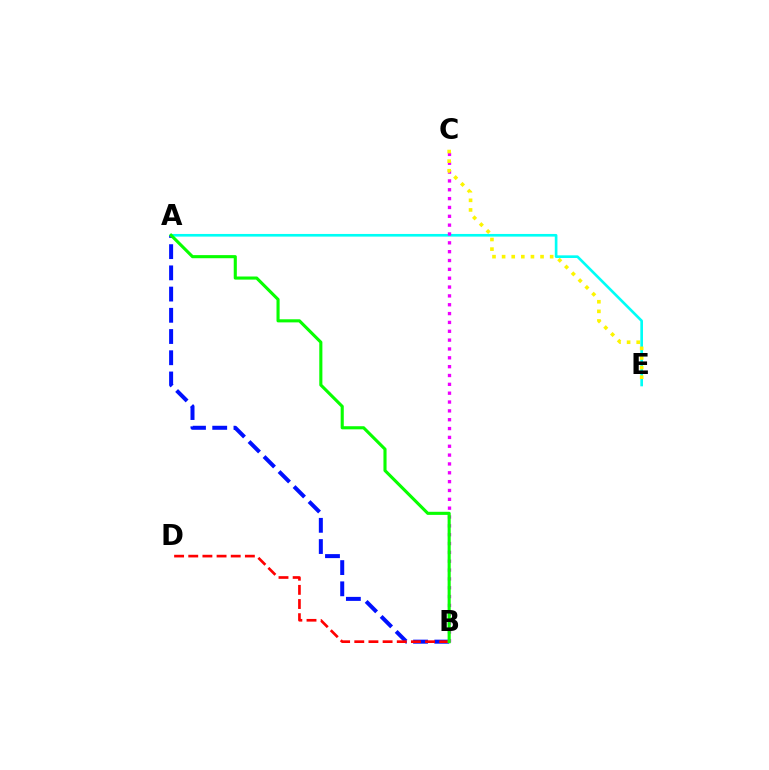{('A', 'B'): [{'color': '#0010ff', 'line_style': 'dashed', 'thickness': 2.88}, {'color': '#08ff00', 'line_style': 'solid', 'thickness': 2.24}], ('A', 'E'): [{'color': '#00fff6', 'line_style': 'solid', 'thickness': 1.91}], ('B', 'D'): [{'color': '#ff0000', 'line_style': 'dashed', 'thickness': 1.92}], ('B', 'C'): [{'color': '#ee00ff', 'line_style': 'dotted', 'thickness': 2.4}], ('C', 'E'): [{'color': '#fcf500', 'line_style': 'dotted', 'thickness': 2.61}]}